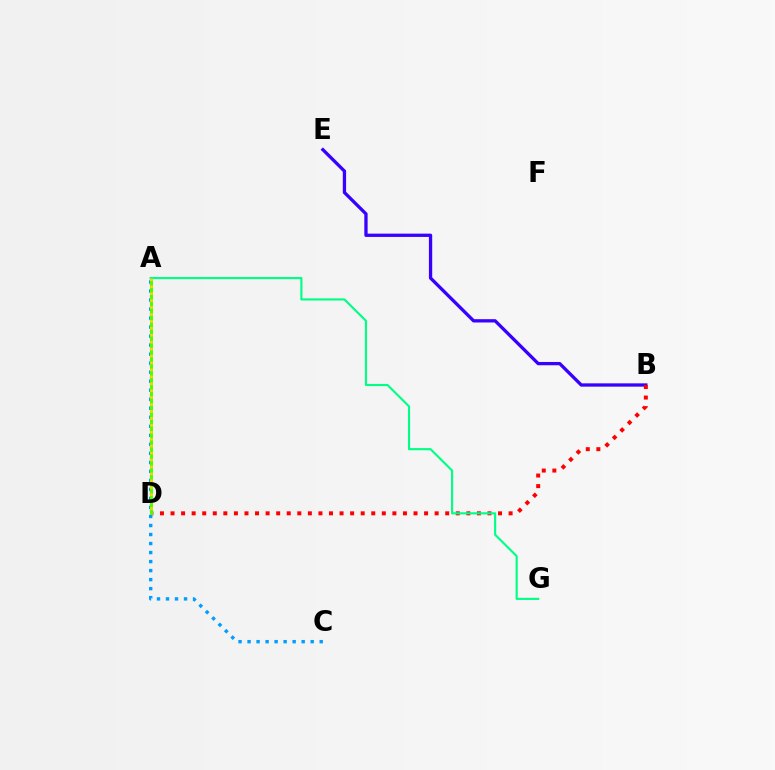{('B', 'E'): [{'color': '#3700ff', 'line_style': 'solid', 'thickness': 2.37}], ('A', 'D'): [{'color': '#ff00ed', 'line_style': 'dotted', 'thickness': 1.58}, {'color': '#4fff00', 'line_style': 'solid', 'thickness': 2.15}, {'color': '#ffd500', 'line_style': 'dotted', 'thickness': 1.88}], ('B', 'D'): [{'color': '#ff0000', 'line_style': 'dotted', 'thickness': 2.87}], ('A', 'C'): [{'color': '#009eff', 'line_style': 'dotted', 'thickness': 2.45}], ('A', 'G'): [{'color': '#00ff86', 'line_style': 'solid', 'thickness': 1.54}]}